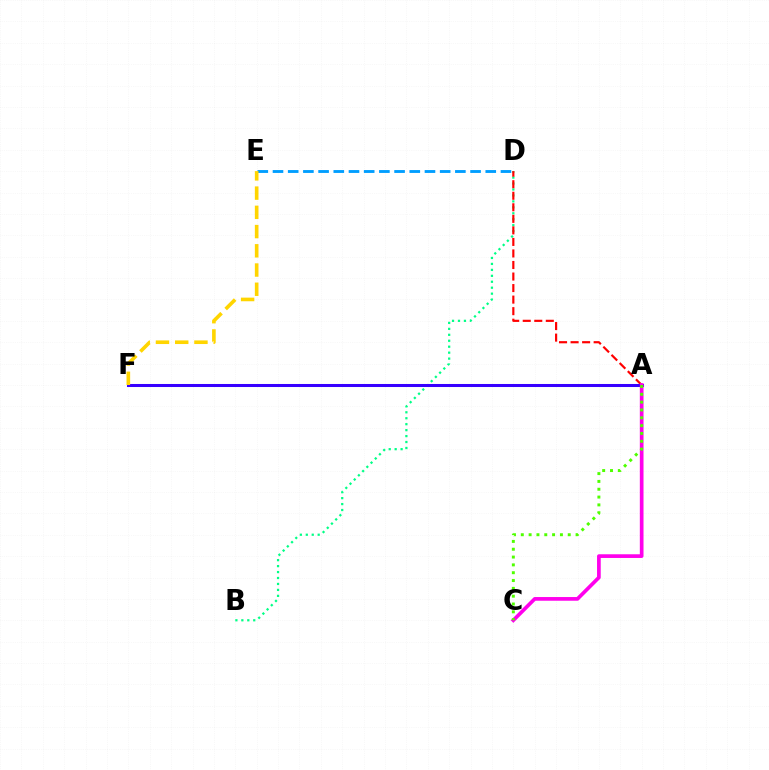{('B', 'D'): [{'color': '#00ff86', 'line_style': 'dotted', 'thickness': 1.62}], ('D', 'E'): [{'color': '#009eff', 'line_style': 'dashed', 'thickness': 2.06}], ('A', 'D'): [{'color': '#ff0000', 'line_style': 'dashed', 'thickness': 1.57}], ('A', 'F'): [{'color': '#3700ff', 'line_style': 'solid', 'thickness': 2.18}], ('A', 'C'): [{'color': '#ff00ed', 'line_style': 'solid', 'thickness': 2.66}, {'color': '#4fff00', 'line_style': 'dotted', 'thickness': 2.13}], ('E', 'F'): [{'color': '#ffd500', 'line_style': 'dashed', 'thickness': 2.61}]}